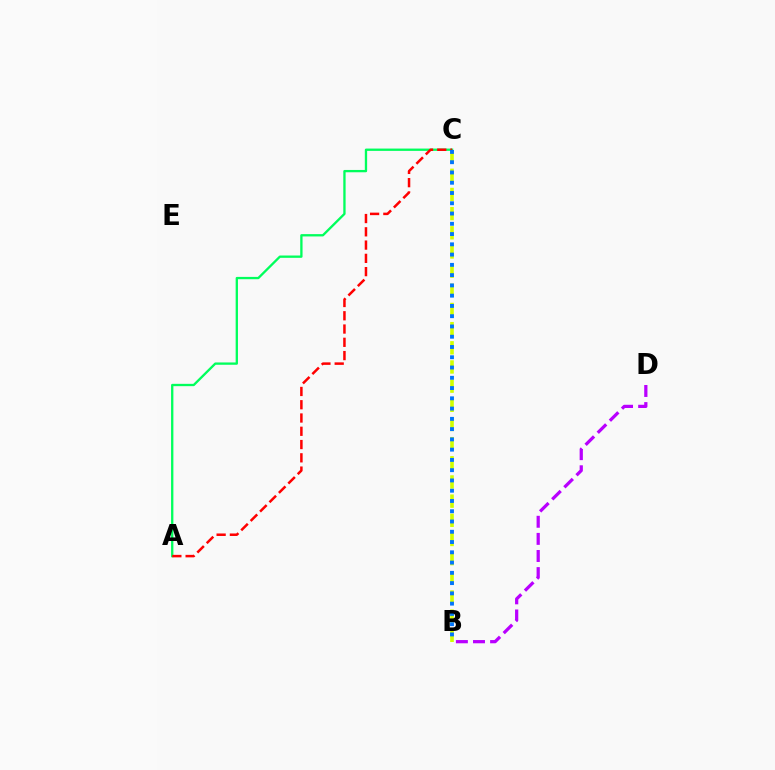{('B', 'C'): [{'color': '#d1ff00', 'line_style': 'dashed', 'thickness': 2.6}, {'color': '#0074ff', 'line_style': 'dotted', 'thickness': 2.79}], ('A', 'C'): [{'color': '#00ff5c', 'line_style': 'solid', 'thickness': 1.67}, {'color': '#ff0000', 'line_style': 'dashed', 'thickness': 1.8}], ('B', 'D'): [{'color': '#b900ff', 'line_style': 'dashed', 'thickness': 2.32}]}